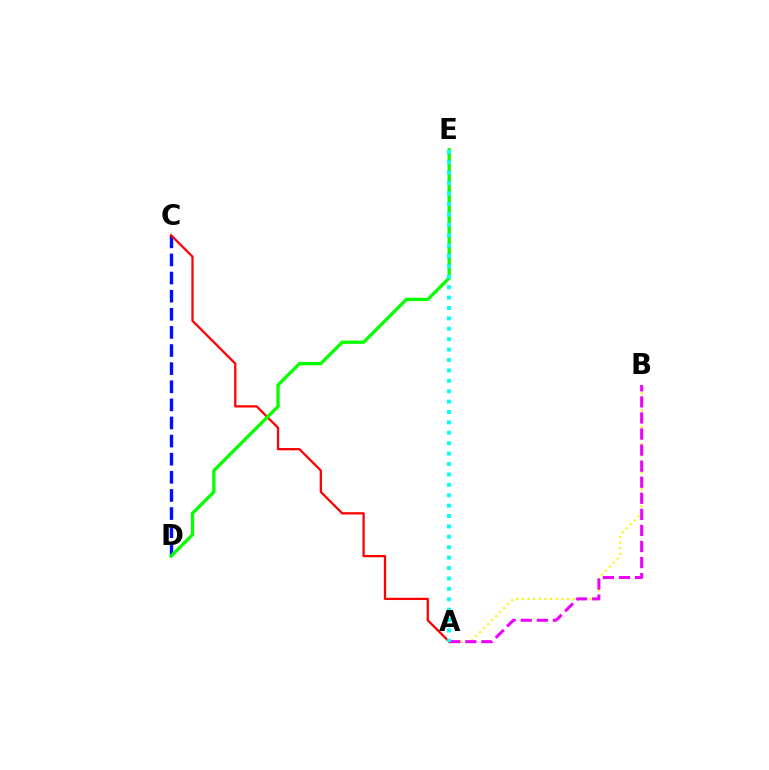{('C', 'D'): [{'color': '#0010ff', 'line_style': 'dashed', 'thickness': 2.46}], ('A', 'B'): [{'color': '#fcf500', 'line_style': 'dotted', 'thickness': 1.53}, {'color': '#ee00ff', 'line_style': 'dashed', 'thickness': 2.18}], ('A', 'C'): [{'color': '#ff0000', 'line_style': 'solid', 'thickness': 1.64}], ('D', 'E'): [{'color': '#08ff00', 'line_style': 'solid', 'thickness': 2.38}], ('A', 'E'): [{'color': '#00fff6', 'line_style': 'dotted', 'thickness': 2.83}]}